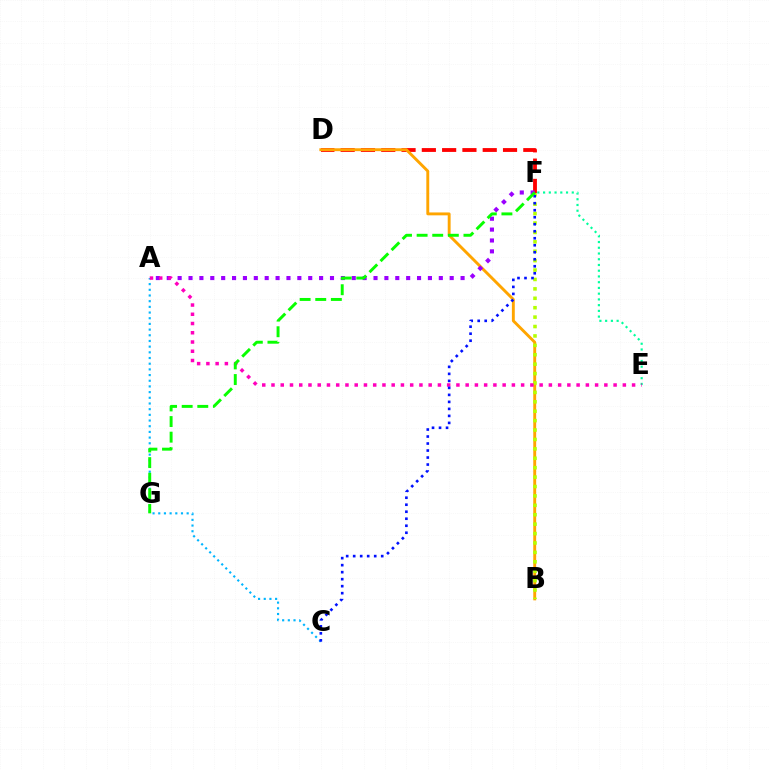{('D', 'F'): [{'color': '#ff0000', 'line_style': 'dashed', 'thickness': 2.76}], ('B', 'D'): [{'color': '#ffa500', 'line_style': 'solid', 'thickness': 2.08}], ('A', 'C'): [{'color': '#00b5ff', 'line_style': 'dotted', 'thickness': 1.54}], ('A', 'F'): [{'color': '#9b00ff', 'line_style': 'dotted', 'thickness': 2.96}], ('B', 'F'): [{'color': '#b3ff00', 'line_style': 'dotted', 'thickness': 2.56}], ('E', 'F'): [{'color': '#00ff9d', 'line_style': 'dotted', 'thickness': 1.56}], ('A', 'E'): [{'color': '#ff00bd', 'line_style': 'dotted', 'thickness': 2.51}], ('C', 'F'): [{'color': '#0010ff', 'line_style': 'dotted', 'thickness': 1.9}], ('F', 'G'): [{'color': '#08ff00', 'line_style': 'dashed', 'thickness': 2.12}]}